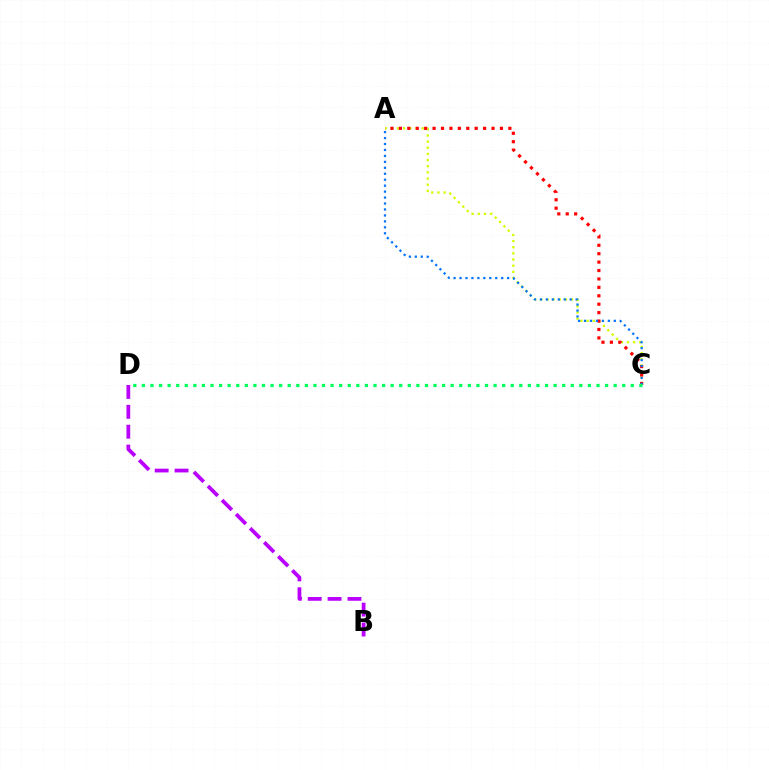{('A', 'C'): [{'color': '#d1ff00', 'line_style': 'dotted', 'thickness': 1.67}, {'color': '#ff0000', 'line_style': 'dotted', 'thickness': 2.29}, {'color': '#0074ff', 'line_style': 'dotted', 'thickness': 1.62}], ('B', 'D'): [{'color': '#b900ff', 'line_style': 'dashed', 'thickness': 2.7}], ('C', 'D'): [{'color': '#00ff5c', 'line_style': 'dotted', 'thickness': 2.33}]}